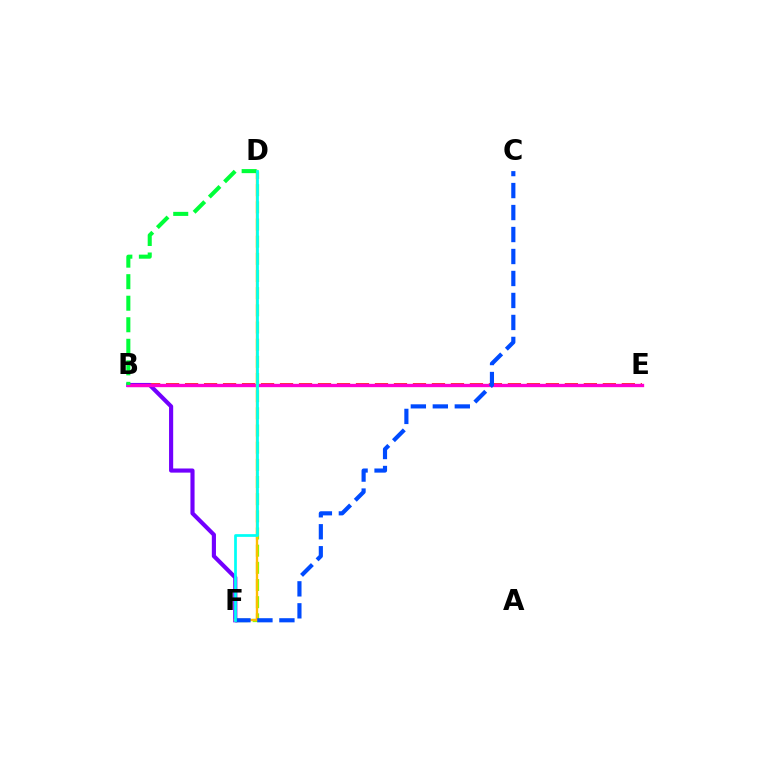{('B', 'E'): [{'color': '#ff0000', 'line_style': 'dashed', 'thickness': 2.58}, {'color': '#ff00cf', 'line_style': 'solid', 'thickness': 2.4}], ('B', 'F'): [{'color': '#7200ff', 'line_style': 'solid', 'thickness': 2.98}], ('D', 'F'): [{'color': '#84ff00', 'line_style': 'dashed', 'thickness': 2.33}, {'color': '#ffbd00', 'line_style': 'solid', 'thickness': 1.71}, {'color': '#00fff6', 'line_style': 'solid', 'thickness': 1.96}], ('B', 'D'): [{'color': '#00ff39', 'line_style': 'dashed', 'thickness': 2.93}], ('C', 'F'): [{'color': '#004bff', 'line_style': 'dashed', 'thickness': 2.99}]}